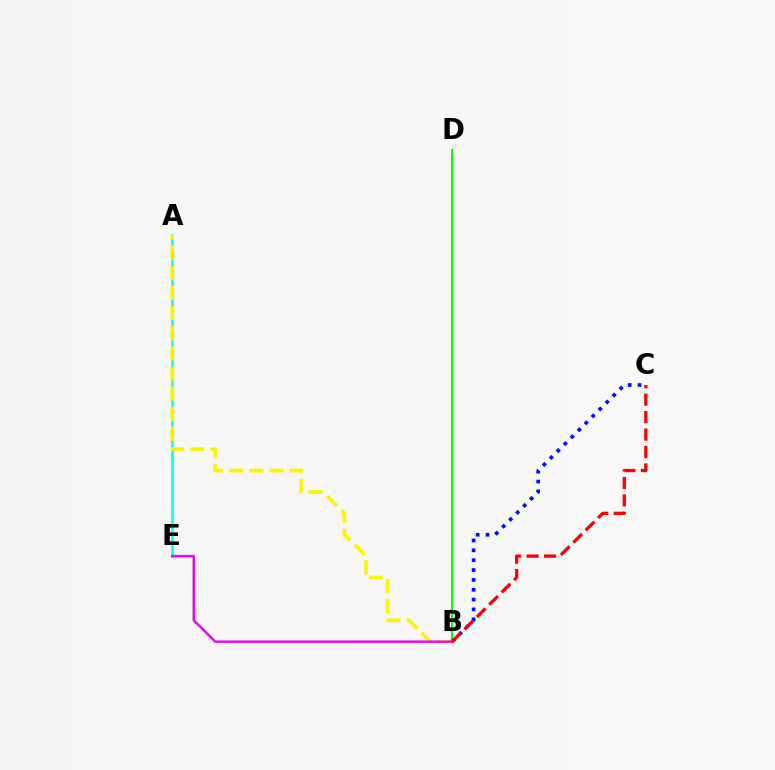{('B', 'D'): [{'color': '#08ff00', 'line_style': 'solid', 'thickness': 1.54}], ('B', 'C'): [{'color': '#0010ff', 'line_style': 'dotted', 'thickness': 2.67}, {'color': '#ff0000', 'line_style': 'dashed', 'thickness': 2.37}], ('A', 'E'): [{'color': '#00fff6', 'line_style': 'solid', 'thickness': 1.81}], ('A', 'B'): [{'color': '#fcf500', 'line_style': 'dashed', 'thickness': 2.73}], ('B', 'E'): [{'color': '#ee00ff', 'line_style': 'solid', 'thickness': 1.74}]}